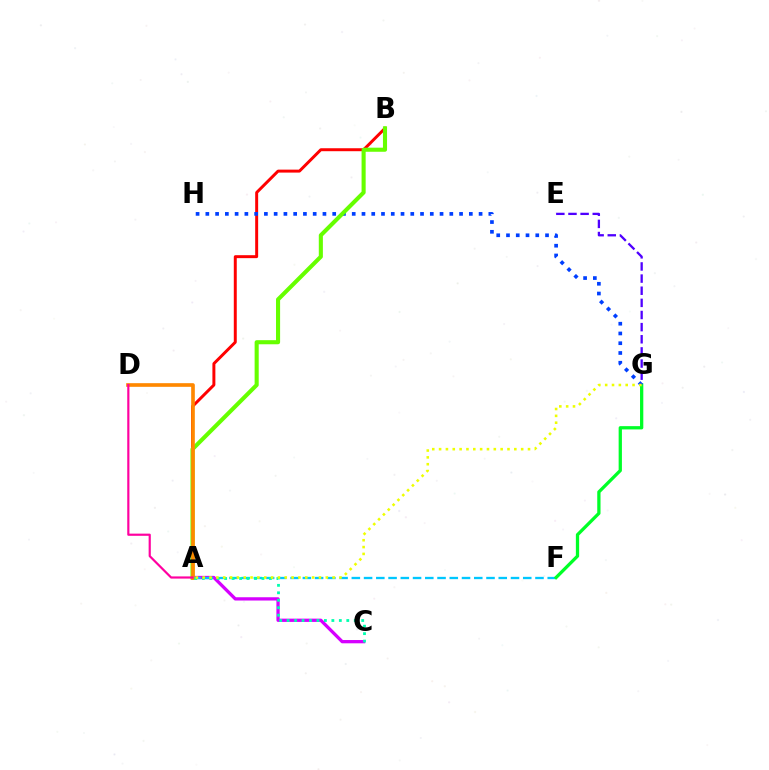{('A', 'C'): [{'color': '#d600ff', 'line_style': 'solid', 'thickness': 2.36}, {'color': '#00ffaf', 'line_style': 'dotted', 'thickness': 2.03}], ('E', 'G'): [{'color': '#4f00ff', 'line_style': 'dashed', 'thickness': 1.65}], ('A', 'B'): [{'color': '#ff0000', 'line_style': 'solid', 'thickness': 2.13}, {'color': '#66ff00', 'line_style': 'solid', 'thickness': 2.95}], ('A', 'F'): [{'color': '#00c7ff', 'line_style': 'dashed', 'thickness': 1.66}], ('F', 'G'): [{'color': '#00ff27', 'line_style': 'solid', 'thickness': 2.36}], ('G', 'H'): [{'color': '#003fff', 'line_style': 'dotted', 'thickness': 2.65}], ('A', 'D'): [{'color': '#ff8800', 'line_style': 'solid', 'thickness': 2.63}, {'color': '#ff00a0', 'line_style': 'solid', 'thickness': 1.57}], ('A', 'G'): [{'color': '#eeff00', 'line_style': 'dotted', 'thickness': 1.86}]}